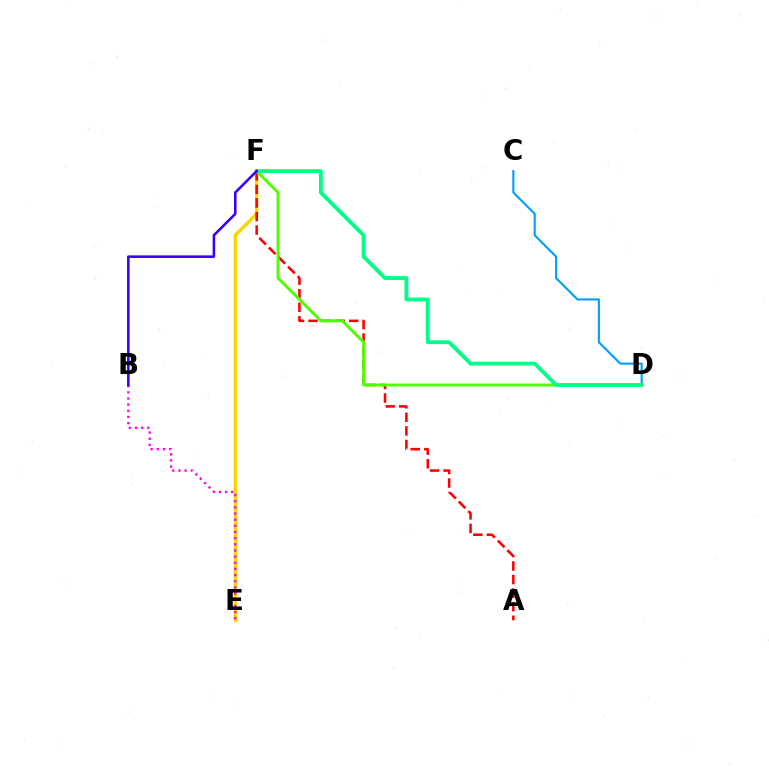{('C', 'D'): [{'color': '#009eff', 'line_style': 'solid', 'thickness': 1.51}], ('E', 'F'): [{'color': '#ffd500', 'line_style': 'solid', 'thickness': 2.47}], ('A', 'F'): [{'color': '#ff0000', 'line_style': 'dashed', 'thickness': 1.84}], ('D', 'F'): [{'color': '#4fff00', 'line_style': 'solid', 'thickness': 2.11}, {'color': '#00ff86', 'line_style': 'solid', 'thickness': 2.74}], ('B', 'E'): [{'color': '#ff00ed', 'line_style': 'dotted', 'thickness': 1.67}], ('B', 'F'): [{'color': '#3700ff', 'line_style': 'solid', 'thickness': 1.86}]}